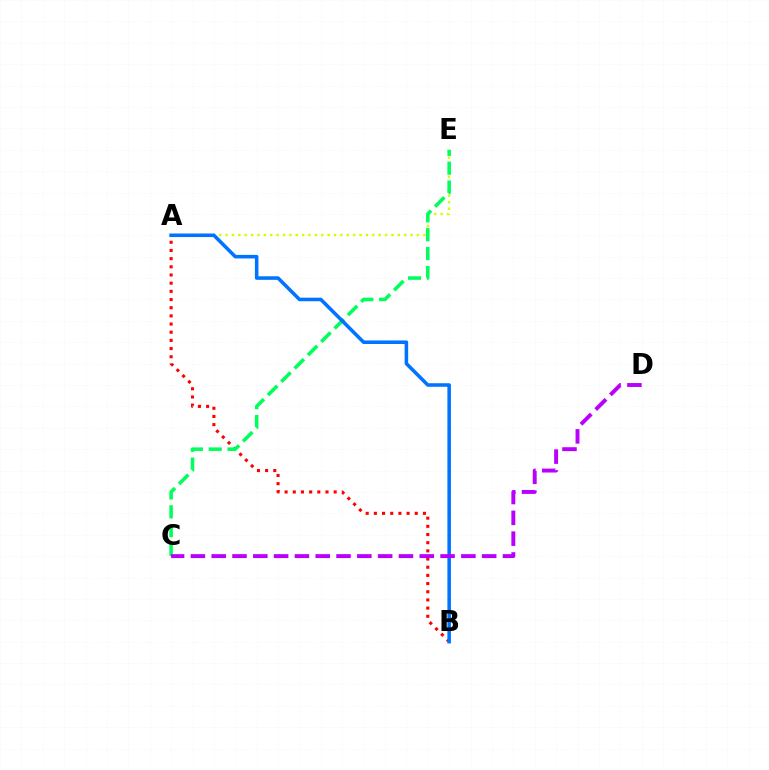{('A', 'E'): [{'color': '#d1ff00', 'line_style': 'dotted', 'thickness': 1.73}], ('A', 'B'): [{'color': '#ff0000', 'line_style': 'dotted', 'thickness': 2.22}, {'color': '#0074ff', 'line_style': 'solid', 'thickness': 2.56}], ('C', 'E'): [{'color': '#00ff5c', 'line_style': 'dashed', 'thickness': 2.56}], ('C', 'D'): [{'color': '#b900ff', 'line_style': 'dashed', 'thickness': 2.83}]}